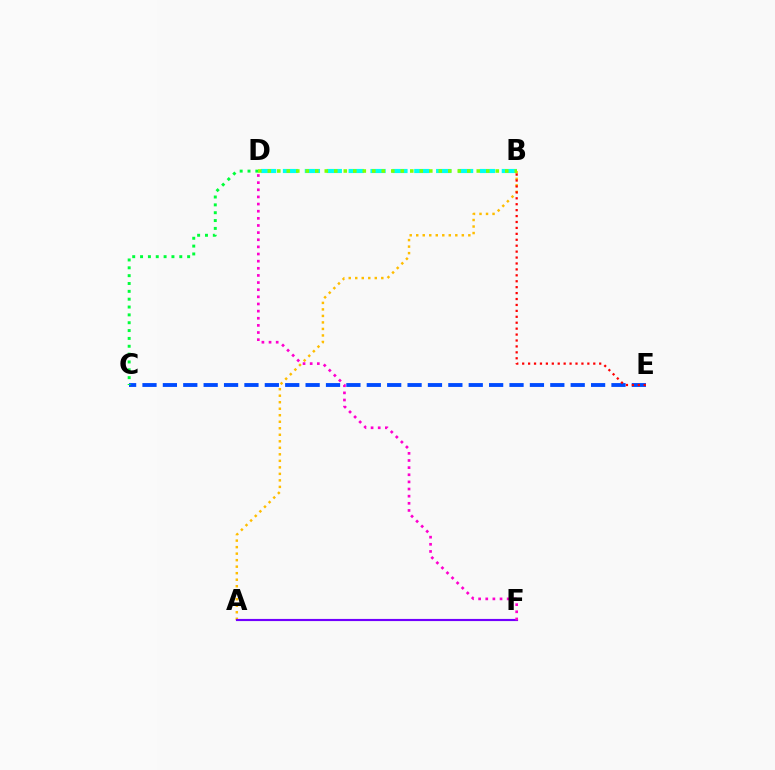{('C', 'E'): [{'color': '#004bff', 'line_style': 'dashed', 'thickness': 2.77}], ('B', 'D'): [{'color': '#00fff6', 'line_style': 'dashed', 'thickness': 2.97}, {'color': '#84ff00', 'line_style': 'dotted', 'thickness': 2.58}], ('A', 'B'): [{'color': '#ffbd00', 'line_style': 'dotted', 'thickness': 1.77}], ('A', 'F'): [{'color': '#7200ff', 'line_style': 'solid', 'thickness': 1.55}], ('B', 'E'): [{'color': '#ff0000', 'line_style': 'dotted', 'thickness': 1.61}], ('C', 'D'): [{'color': '#00ff39', 'line_style': 'dotted', 'thickness': 2.13}], ('D', 'F'): [{'color': '#ff00cf', 'line_style': 'dotted', 'thickness': 1.94}]}